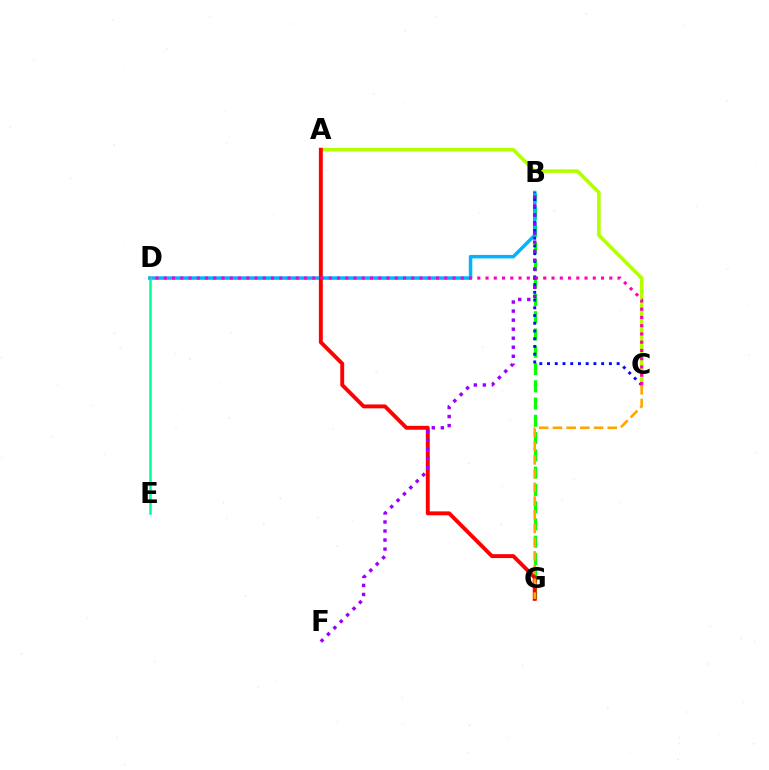{('B', 'G'): [{'color': '#08ff00', 'line_style': 'dashed', 'thickness': 2.35}], ('A', 'C'): [{'color': '#b3ff00', 'line_style': 'solid', 'thickness': 2.57}], ('B', 'D'): [{'color': '#00b5ff', 'line_style': 'solid', 'thickness': 2.52}], ('B', 'C'): [{'color': '#0010ff', 'line_style': 'dotted', 'thickness': 2.1}], ('A', 'G'): [{'color': '#ff0000', 'line_style': 'solid', 'thickness': 2.81}], ('D', 'E'): [{'color': '#00ff9d', 'line_style': 'solid', 'thickness': 1.85}], ('C', 'D'): [{'color': '#ff00bd', 'line_style': 'dotted', 'thickness': 2.24}], ('B', 'F'): [{'color': '#9b00ff', 'line_style': 'dotted', 'thickness': 2.45}], ('C', 'G'): [{'color': '#ffa500', 'line_style': 'dashed', 'thickness': 1.86}]}